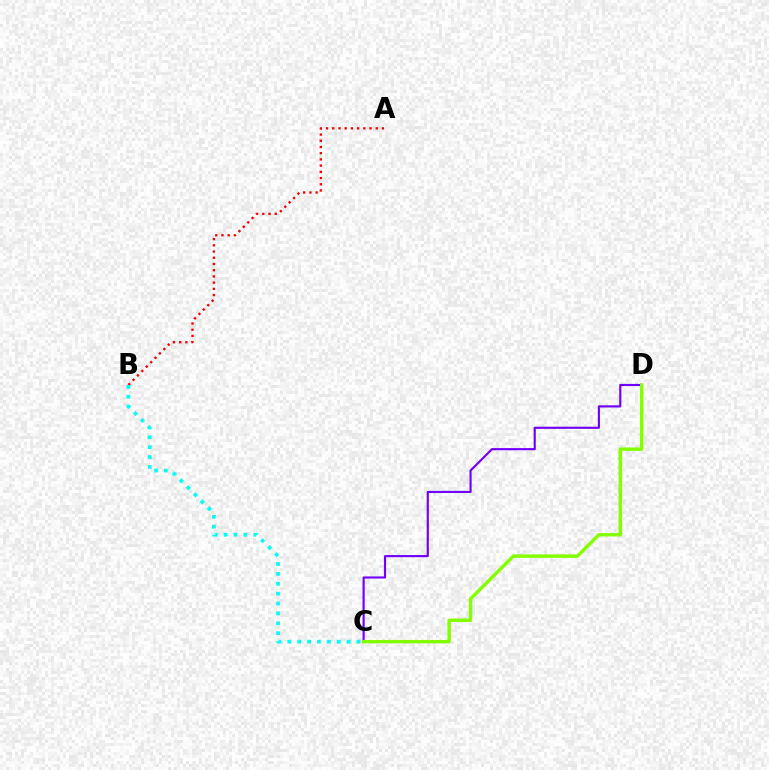{('A', 'B'): [{'color': '#ff0000', 'line_style': 'dotted', 'thickness': 1.69}], ('C', 'D'): [{'color': '#7200ff', 'line_style': 'solid', 'thickness': 1.55}, {'color': '#84ff00', 'line_style': 'solid', 'thickness': 2.47}], ('B', 'C'): [{'color': '#00fff6', 'line_style': 'dotted', 'thickness': 2.69}]}